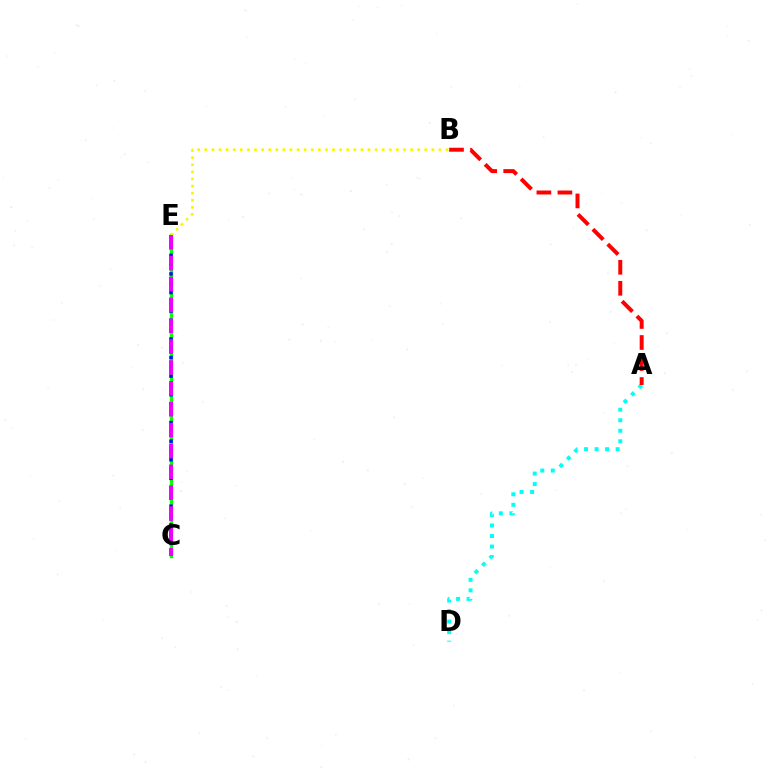{('C', 'E'): [{'color': '#08ff00', 'line_style': 'solid', 'thickness': 2.45}, {'color': '#0010ff', 'line_style': 'dotted', 'thickness': 2.52}, {'color': '#ee00ff', 'line_style': 'dashed', 'thickness': 2.84}], ('B', 'E'): [{'color': '#fcf500', 'line_style': 'dotted', 'thickness': 1.93}], ('A', 'D'): [{'color': '#00fff6', 'line_style': 'dotted', 'thickness': 2.86}], ('A', 'B'): [{'color': '#ff0000', 'line_style': 'dashed', 'thickness': 2.86}]}